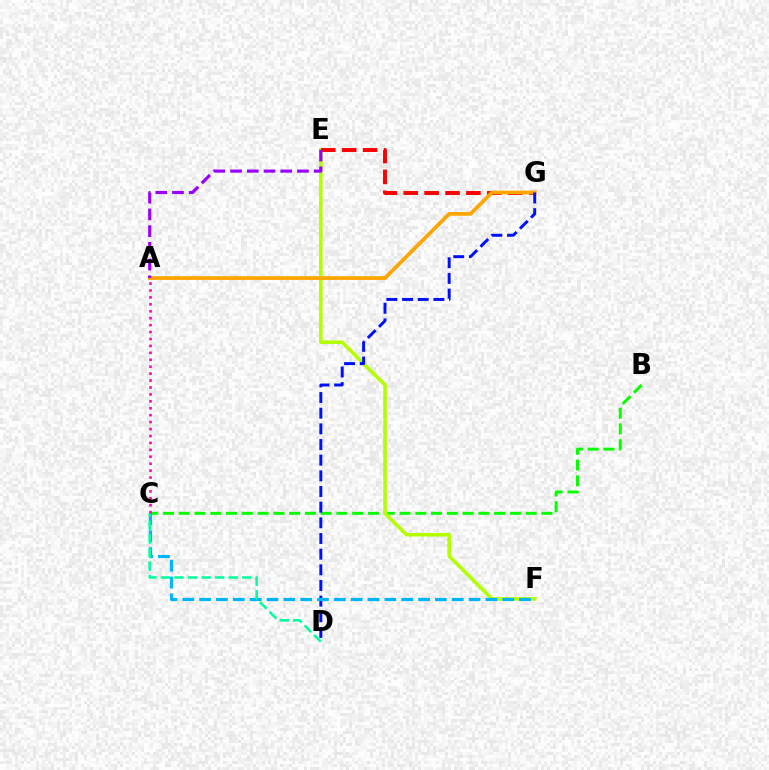{('B', 'C'): [{'color': '#08ff00', 'line_style': 'dashed', 'thickness': 2.14}], ('E', 'F'): [{'color': '#b3ff00', 'line_style': 'solid', 'thickness': 2.57}], ('E', 'G'): [{'color': '#ff0000', 'line_style': 'dashed', 'thickness': 2.84}], ('A', 'G'): [{'color': '#ffa500', 'line_style': 'solid', 'thickness': 2.68}], ('D', 'G'): [{'color': '#0010ff', 'line_style': 'dashed', 'thickness': 2.13}], ('A', 'E'): [{'color': '#9b00ff', 'line_style': 'dashed', 'thickness': 2.27}], ('C', 'F'): [{'color': '#00b5ff', 'line_style': 'dashed', 'thickness': 2.29}], ('C', 'D'): [{'color': '#00ff9d', 'line_style': 'dashed', 'thickness': 1.84}], ('A', 'C'): [{'color': '#ff00bd', 'line_style': 'dotted', 'thickness': 1.88}]}